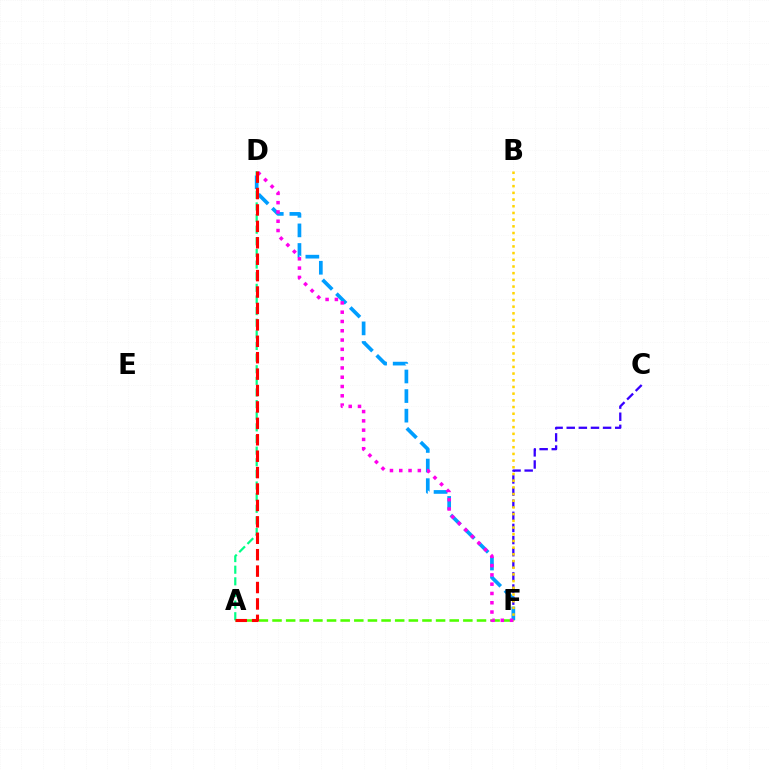{('C', 'F'): [{'color': '#3700ff', 'line_style': 'dashed', 'thickness': 1.65}], ('A', 'D'): [{'color': '#00ff86', 'line_style': 'dashed', 'thickness': 1.58}, {'color': '#ff0000', 'line_style': 'dashed', 'thickness': 2.23}], ('D', 'F'): [{'color': '#009eff', 'line_style': 'dashed', 'thickness': 2.66}, {'color': '#ff00ed', 'line_style': 'dotted', 'thickness': 2.52}], ('B', 'F'): [{'color': '#ffd500', 'line_style': 'dotted', 'thickness': 1.82}], ('A', 'F'): [{'color': '#4fff00', 'line_style': 'dashed', 'thickness': 1.85}]}